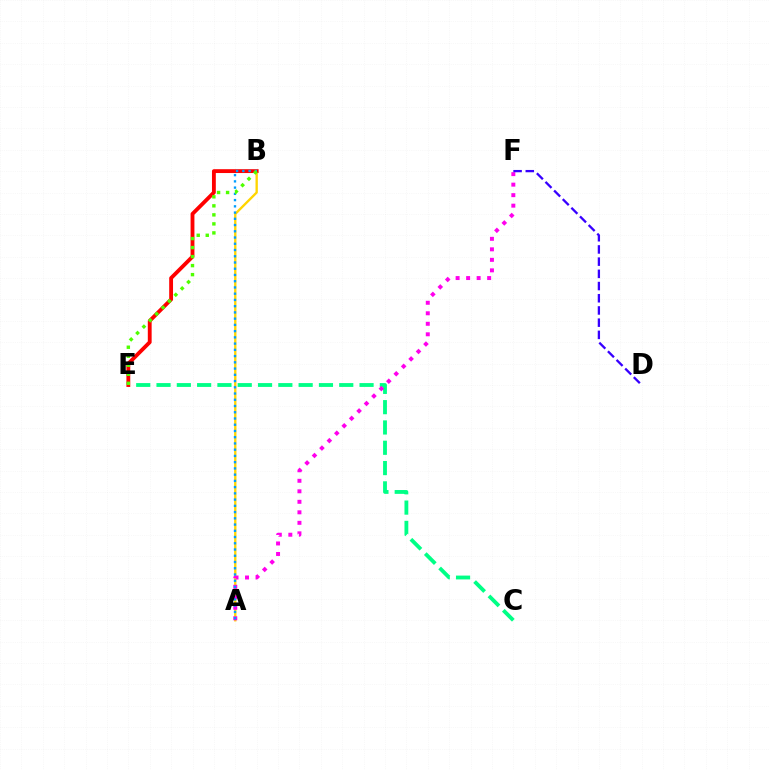{('A', 'B'): [{'color': '#ffd500', 'line_style': 'solid', 'thickness': 1.69}, {'color': '#009eff', 'line_style': 'dotted', 'thickness': 1.7}], ('C', 'E'): [{'color': '#00ff86', 'line_style': 'dashed', 'thickness': 2.76}], ('B', 'E'): [{'color': '#ff0000', 'line_style': 'solid', 'thickness': 2.77}, {'color': '#4fff00', 'line_style': 'dotted', 'thickness': 2.45}], ('A', 'F'): [{'color': '#ff00ed', 'line_style': 'dotted', 'thickness': 2.85}], ('D', 'F'): [{'color': '#3700ff', 'line_style': 'dashed', 'thickness': 1.66}]}